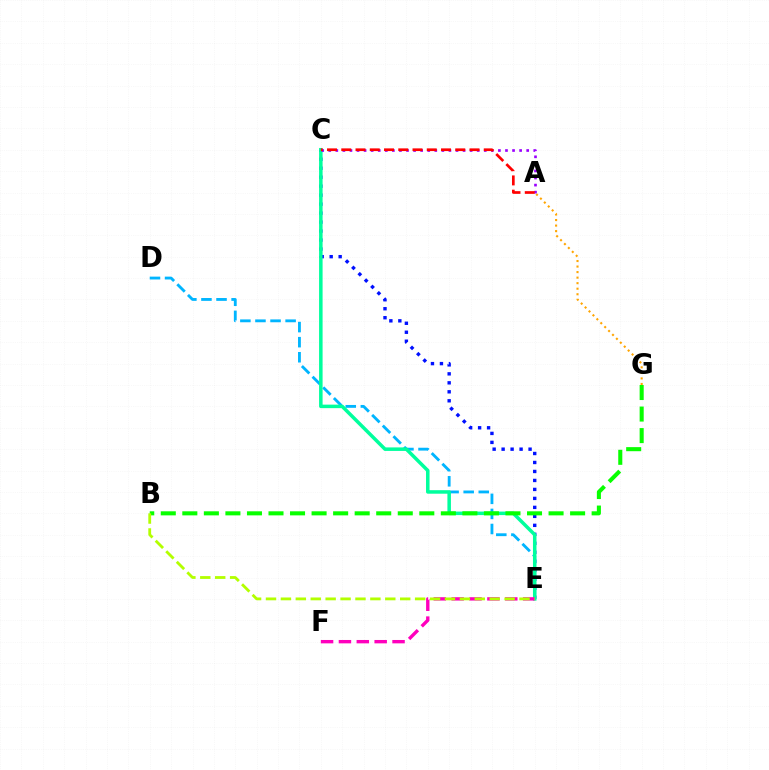{('C', 'E'): [{'color': '#0010ff', 'line_style': 'dotted', 'thickness': 2.44}, {'color': '#00ff9d', 'line_style': 'solid', 'thickness': 2.53}], ('D', 'E'): [{'color': '#00b5ff', 'line_style': 'dashed', 'thickness': 2.05}], ('B', 'G'): [{'color': '#08ff00', 'line_style': 'dashed', 'thickness': 2.93}], ('E', 'F'): [{'color': '#ff00bd', 'line_style': 'dashed', 'thickness': 2.43}], ('A', 'C'): [{'color': '#9b00ff', 'line_style': 'dotted', 'thickness': 1.92}, {'color': '#ff0000', 'line_style': 'dashed', 'thickness': 1.94}], ('A', 'G'): [{'color': '#ffa500', 'line_style': 'dotted', 'thickness': 1.5}], ('B', 'E'): [{'color': '#b3ff00', 'line_style': 'dashed', 'thickness': 2.03}]}